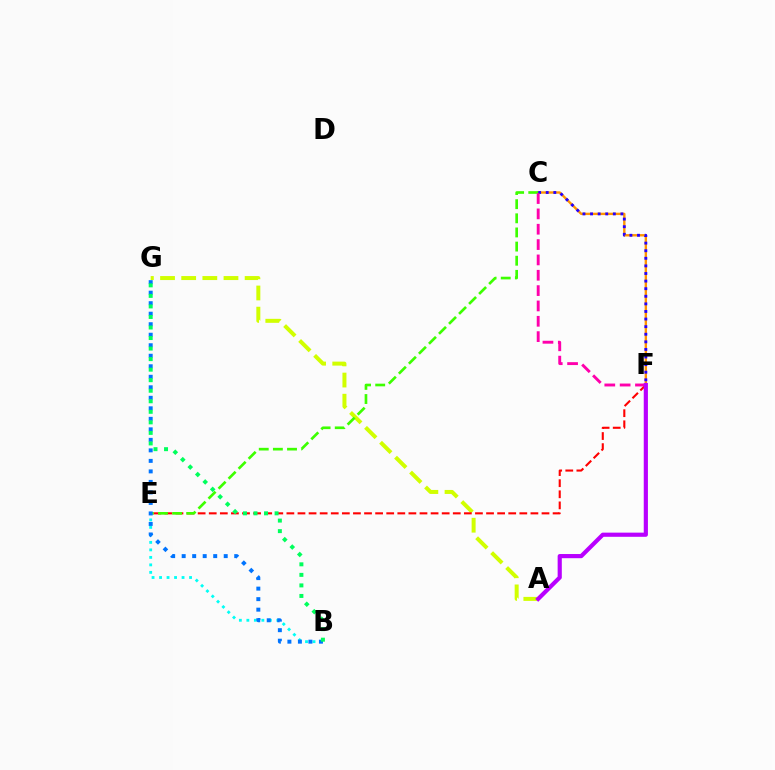{('B', 'E'): [{'color': '#00fff6', 'line_style': 'dotted', 'thickness': 2.04}], ('A', 'G'): [{'color': '#d1ff00', 'line_style': 'dashed', 'thickness': 2.87}], ('C', 'F'): [{'color': '#ff9400', 'line_style': 'solid', 'thickness': 1.72}, {'color': '#2500ff', 'line_style': 'dotted', 'thickness': 2.06}, {'color': '#ff00ac', 'line_style': 'dashed', 'thickness': 2.08}], ('E', 'F'): [{'color': '#ff0000', 'line_style': 'dashed', 'thickness': 1.51}], ('C', 'E'): [{'color': '#3dff00', 'line_style': 'dashed', 'thickness': 1.92}], ('B', 'G'): [{'color': '#0074ff', 'line_style': 'dotted', 'thickness': 2.86}, {'color': '#00ff5c', 'line_style': 'dotted', 'thickness': 2.86}], ('A', 'F'): [{'color': '#b900ff', 'line_style': 'solid', 'thickness': 3.0}]}